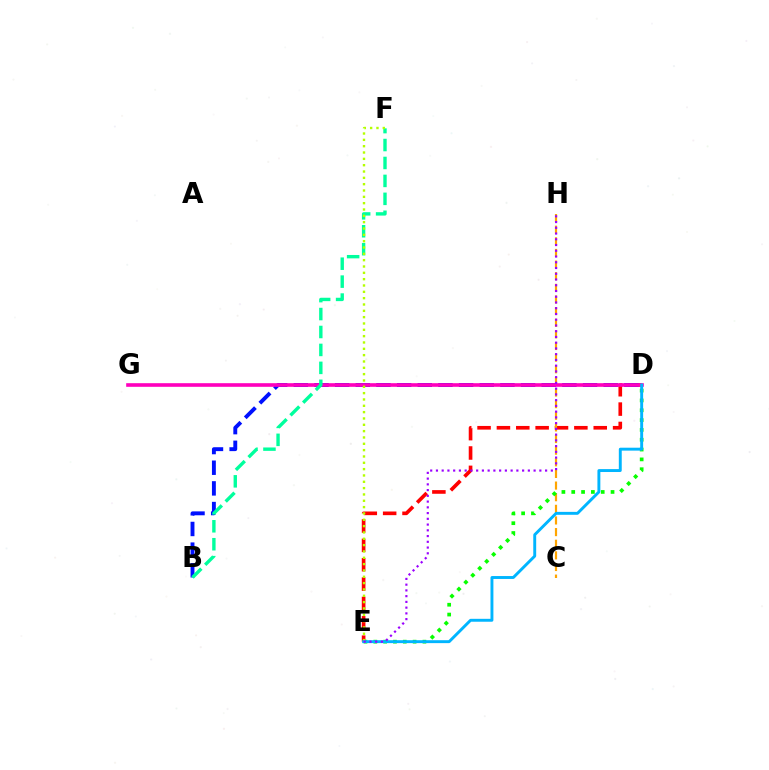{('D', 'E'): [{'color': '#ff0000', 'line_style': 'dashed', 'thickness': 2.63}, {'color': '#08ff00', 'line_style': 'dotted', 'thickness': 2.67}, {'color': '#00b5ff', 'line_style': 'solid', 'thickness': 2.1}], ('B', 'D'): [{'color': '#0010ff', 'line_style': 'dashed', 'thickness': 2.81}], ('C', 'H'): [{'color': '#ffa500', 'line_style': 'dashed', 'thickness': 1.58}], ('D', 'G'): [{'color': '#ff00bd', 'line_style': 'solid', 'thickness': 2.61}], ('B', 'F'): [{'color': '#00ff9d', 'line_style': 'dashed', 'thickness': 2.44}], ('E', 'F'): [{'color': '#b3ff00', 'line_style': 'dotted', 'thickness': 1.72}], ('E', 'H'): [{'color': '#9b00ff', 'line_style': 'dotted', 'thickness': 1.56}]}